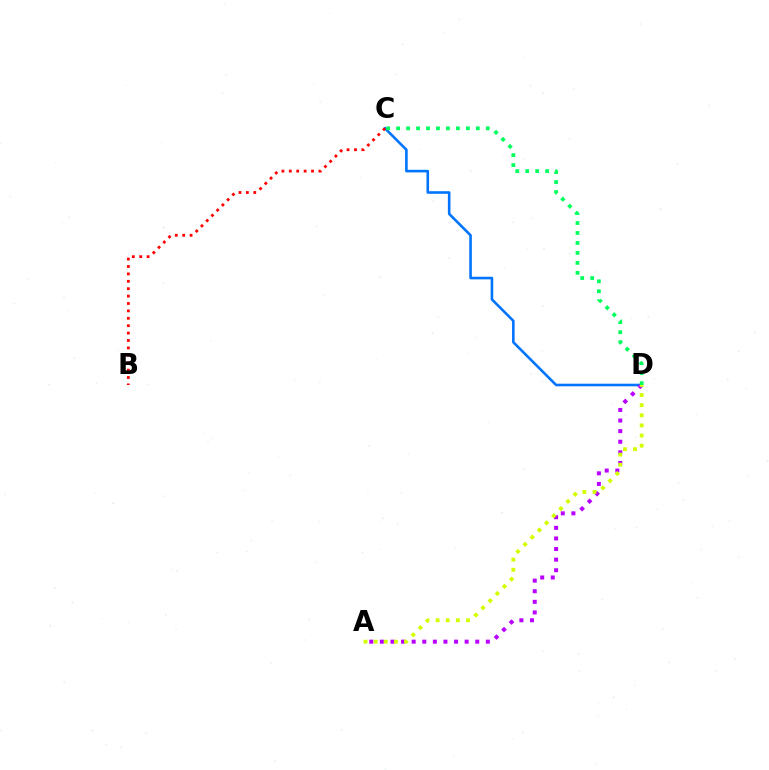{('C', 'D'): [{'color': '#0074ff', 'line_style': 'solid', 'thickness': 1.87}, {'color': '#00ff5c', 'line_style': 'dotted', 'thickness': 2.71}], ('B', 'C'): [{'color': '#ff0000', 'line_style': 'dotted', 'thickness': 2.01}], ('A', 'D'): [{'color': '#b900ff', 'line_style': 'dotted', 'thickness': 2.88}, {'color': '#d1ff00', 'line_style': 'dotted', 'thickness': 2.75}]}